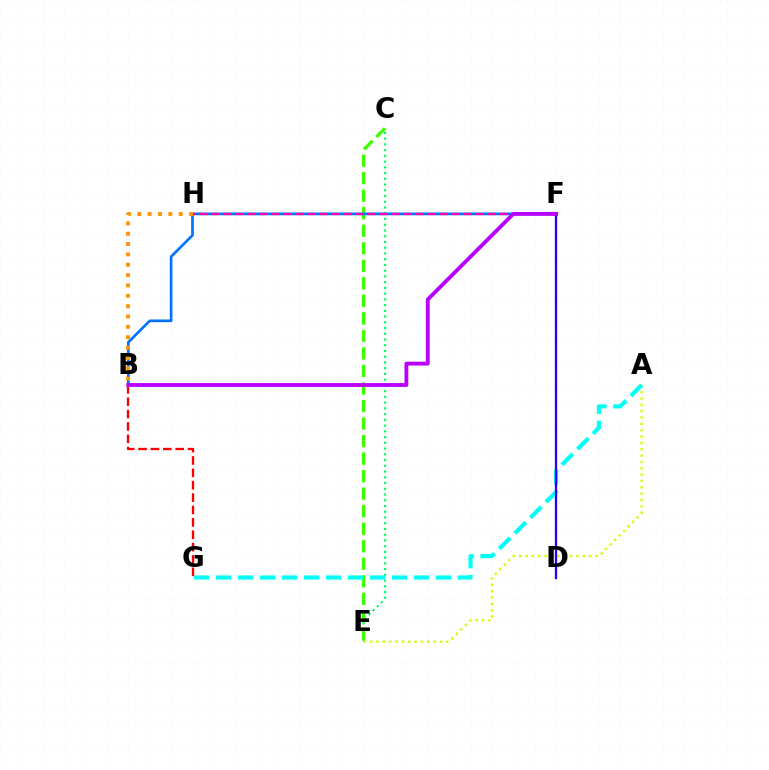{('C', 'E'): [{'color': '#00ff5c', 'line_style': 'dotted', 'thickness': 1.56}, {'color': '#3dff00', 'line_style': 'dashed', 'thickness': 2.38}], ('B', 'F'): [{'color': '#0074ff', 'line_style': 'solid', 'thickness': 1.94}, {'color': '#b900ff', 'line_style': 'solid', 'thickness': 2.77}], ('F', 'H'): [{'color': '#ff00ac', 'line_style': 'dashed', 'thickness': 1.63}], ('A', 'E'): [{'color': '#d1ff00', 'line_style': 'dotted', 'thickness': 1.73}], ('A', 'G'): [{'color': '#00fff6', 'line_style': 'dashed', 'thickness': 2.99}], ('D', 'F'): [{'color': '#2500ff', 'line_style': 'solid', 'thickness': 1.65}], ('B', 'H'): [{'color': '#ff9400', 'line_style': 'dotted', 'thickness': 2.81}], ('B', 'G'): [{'color': '#ff0000', 'line_style': 'dashed', 'thickness': 1.68}]}